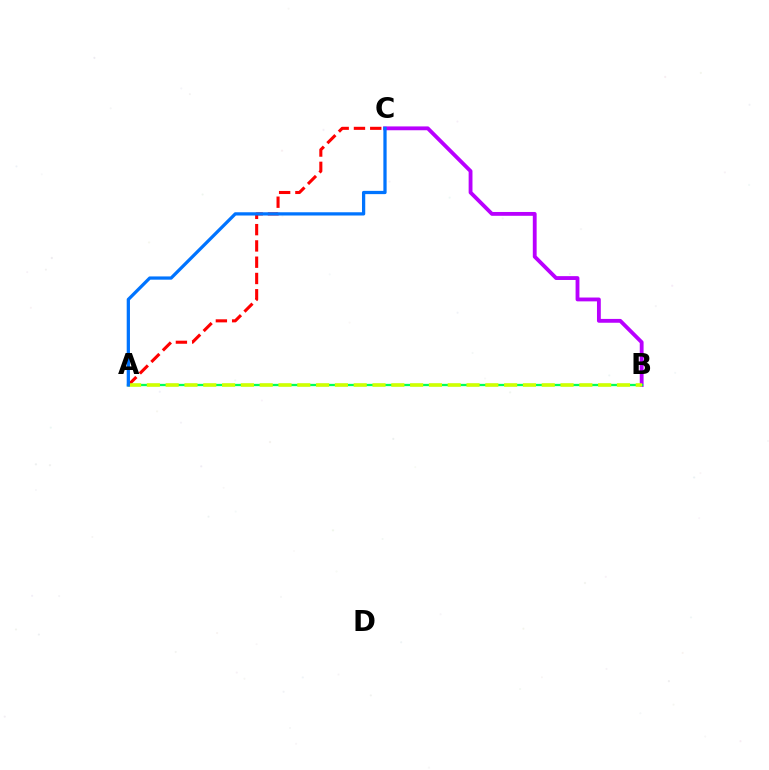{('B', 'C'): [{'color': '#b900ff', 'line_style': 'solid', 'thickness': 2.76}], ('A', 'C'): [{'color': '#ff0000', 'line_style': 'dashed', 'thickness': 2.21}, {'color': '#0074ff', 'line_style': 'solid', 'thickness': 2.34}], ('A', 'B'): [{'color': '#00ff5c', 'line_style': 'solid', 'thickness': 1.65}, {'color': '#d1ff00', 'line_style': 'dashed', 'thickness': 2.55}]}